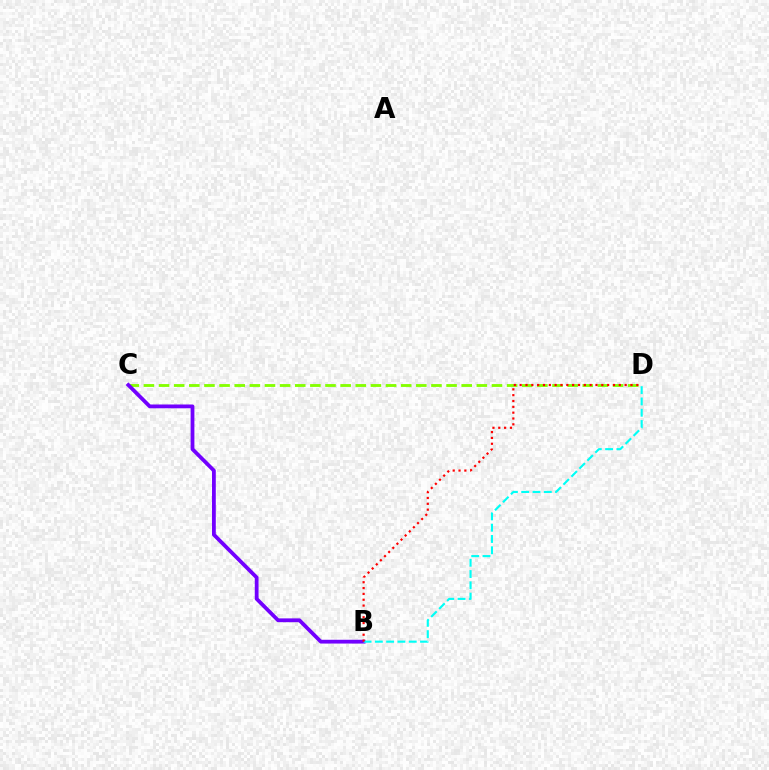{('C', 'D'): [{'color': '#84ff00', 'line_style': 'dashed', 'thickness': 2.06}], ('B', 'C'): [{'color': '#7200ff', 'line_style': 'solid', 'thickness': 2.73}], ('B', 'D'): [{'color': '#00fff6', 'line_style': 'dashed', 'thickness': 1.53}, {'color': '#ff0000', 'line_style': 'dotted', 'thickness': 1.58}]}